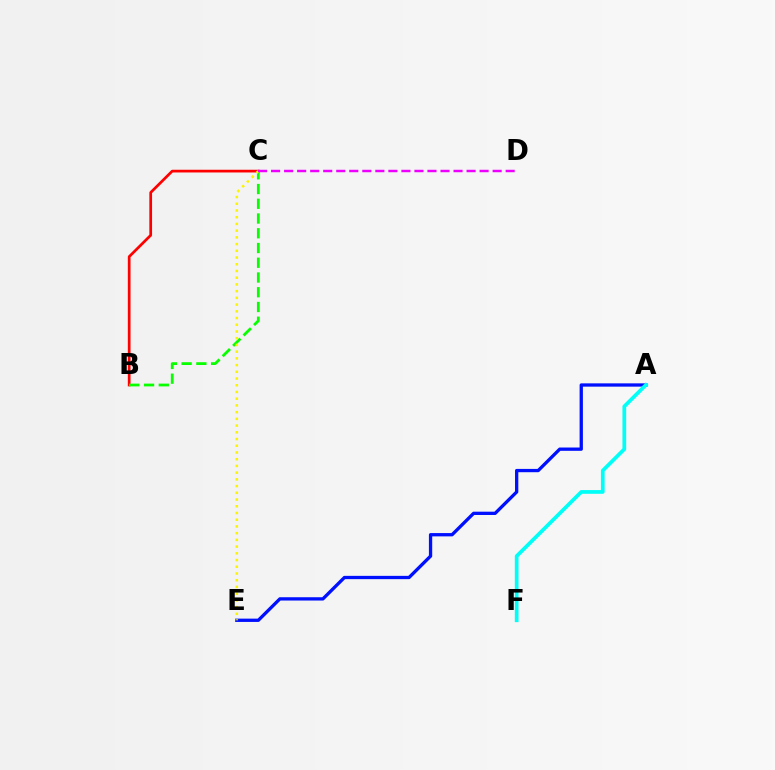{('B', 'C'): [{'color': '#ff0000', 'line_style': 'solid', 'thickness': 1.96}, {'color': '#08ff00', 'line_style': 'dashed', 'thickness': 2.0}], ('A', 'E'): [{'color': '#0010ff', 'line_style': 'solid', 'thickness': 2.38}], ('C', 'E'): [{'color': '#fcf500', 'line_style': 'dotted', 'thickness': 1.83}], ('A', 'F'): [{'color': '#00fff6', 'line_style': 'solid', 'thickness': 2.68}], ('C', 'D'): [{'color': '#ee00ff', 'line_style': 'dashed', 'thickness': 1.77}]}